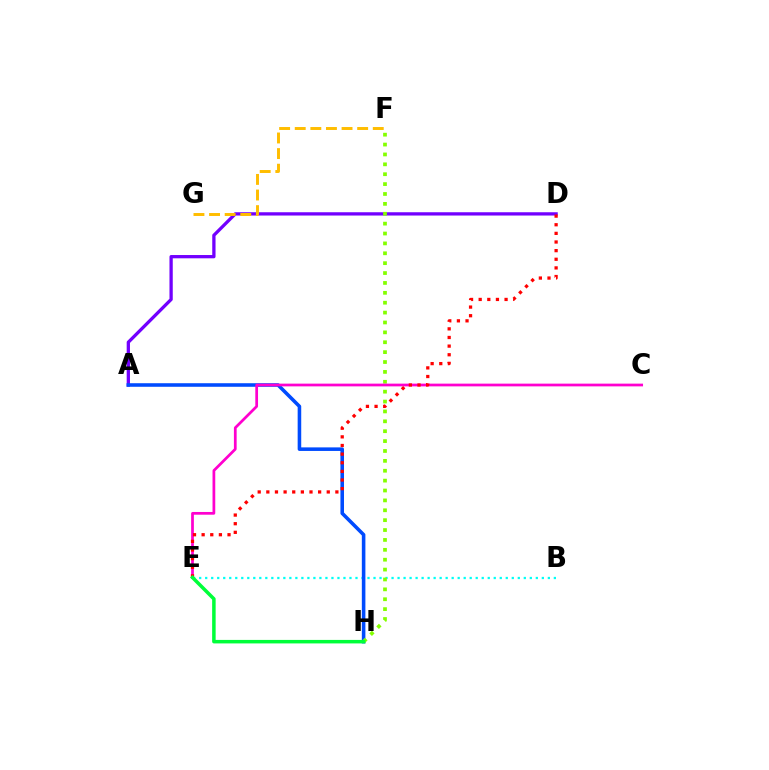{('B', 'E'): [{'color': '#00fff6', 'line_style': 'dotted', 'thickness': 1.63}], ('A', 'D'): [{'color': '#7200ff', 'line_style': 'solid', 'thickness': 2.36}], ('A', 'H'): [{'color': '#004bff', 'line_style': 'solid', 'thickness': 2.57}], ('F', 'G'): [{'color': '#ffbd00', 'line_style': 'dashed', 'thickness': 2.12}], ('F', 'H'): [{'color': '#84ff00', 'line_style': 'dotted', 'thickness': 2.69}], ('C', 'E'): [{'color': '#ff00cf', 'line_style': 'solid', 'thickness': 1.97}], ('D', 'E'): [{'color': '#ff0000', 'line_style': 'dotted', 'thickness': 2.35}], ('E', 'H'): [{'color': '#00ff39', 'line_style': 'solid', 'thickness': 2.52}]}